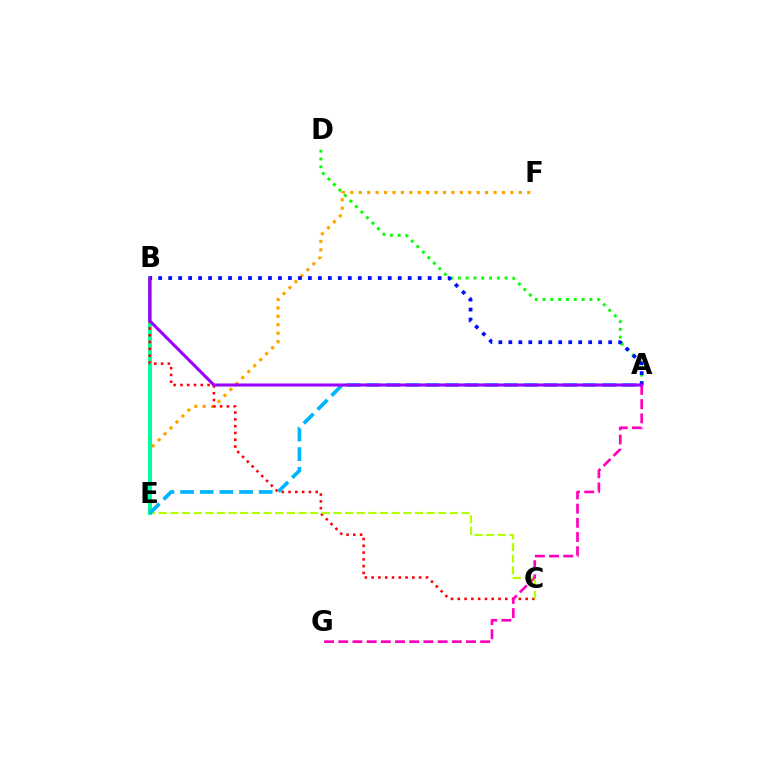{('E', 'F'): [{'color': '#ffa500', 'line_style': 'dotted', 'thickness': 2.29}], ('B', 'E'): [{'color': '#00ff9d', 'line_style': 'solid', 'thickness': 2.86}], ('A', 'D'): [{'color': '#08ff00', 'line_style': 'dotted', 'thickness': 2.12}], ('B', 'C'): [{'color': '#ff0000', 'line_style': 'dotted', 'thickness': 1.84}], ('A', 'B'): [{'color': '#0010ff', 'line_style': 'dotted', 'thickness': 2.71}, {'color': '#9b00ff', 'line_style': 'solid', 'thickness': 2.2}], ('A', 'G'): [{'color': '#ff00bd', 'line_style': 'dashed', 'thickness': 1.93}], ('C', 'E'): [{'color': '#b3ff00', 'line_style': 'dashed', 'thickness': 1.58}], ('A', 'E'): [{'color': '#00b5ff', 'line_style': 'dashed', 'thickness': 2.67}]}